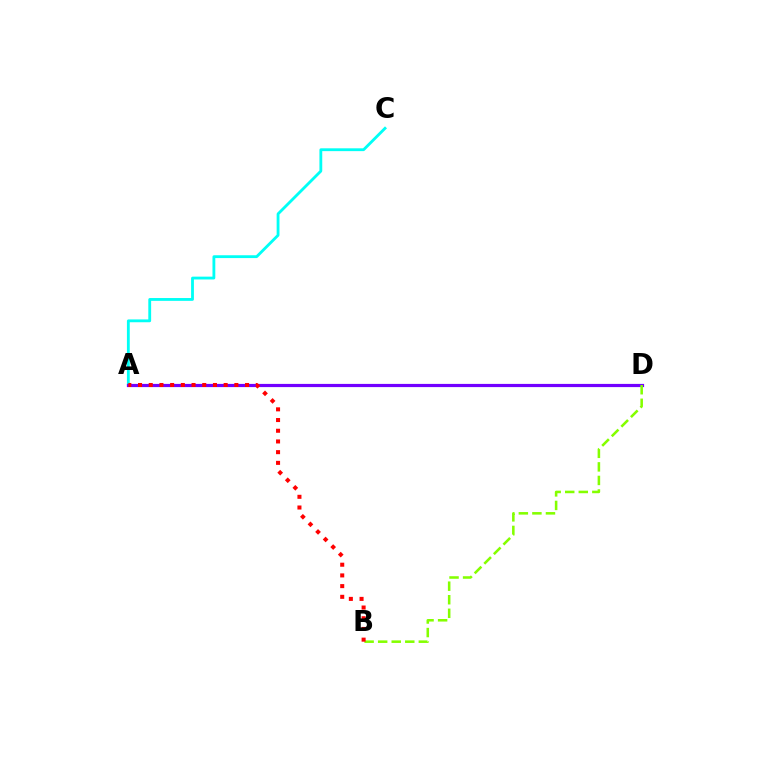{('A', 'C'): [{'color': '#00fff6', 'line_style': 'solid', 'thickness': 2.03}], ('A', 'D'): [{'color': '#7200ff', 'line_style': 'solid', 'thickness': 2.3}], ('B', 'D'): [{'color': '#84ff00', 'line_style': 'dashed', 'thickness': 1.84}], ('A', 'B'): [{'color': '#ff0000', 'line_style': 'dotted', 'thickness': 2.91}]}